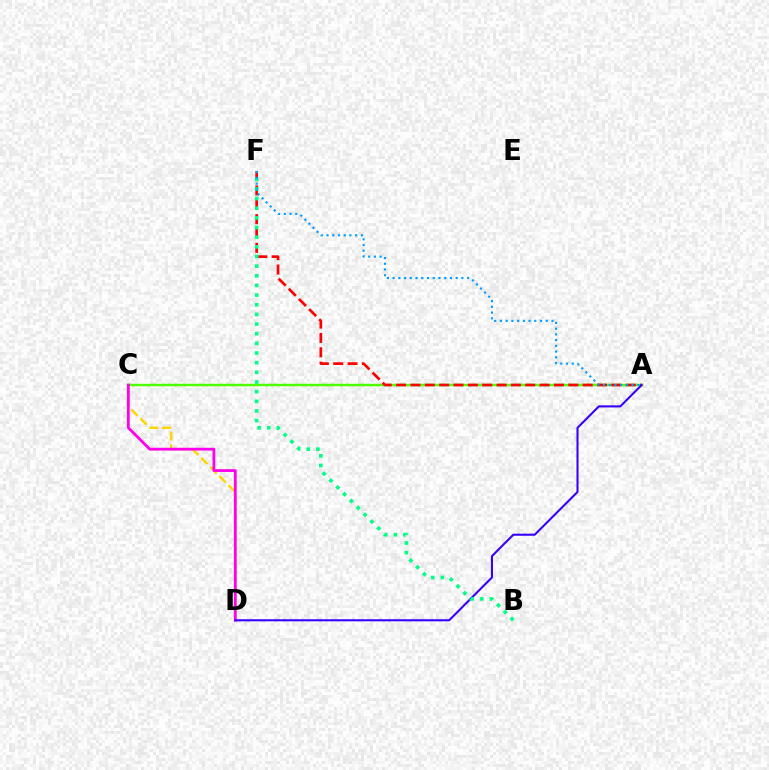{('C', 'D'): [{'color': '#ffd500', 'line_style': 'dashed', 'thickness': 1.74}, {'color': '#ff00ed', 'line_style': 'solid', 'thickness': 2.01}], ('A', 'C'): [{'color': '#4fff00', 'line_style': 'solid', 'thickness': 1.77}], ('A', 'F'): [{'color': '#ff0000', 'line_style': 'dashed', 'thickness': 1.95}, {'color': '#009eff', 'line_style': 'dotted', 'thickness': 1.56}], ('A', 'D'): [{'color': '#3700ff', 'line_style': 'solid', 'thickness': 1.5}], ('B', 'F'): [{'color': '#00ff86', 'line_style': 'dotted', 'thickness': 2.62}]}